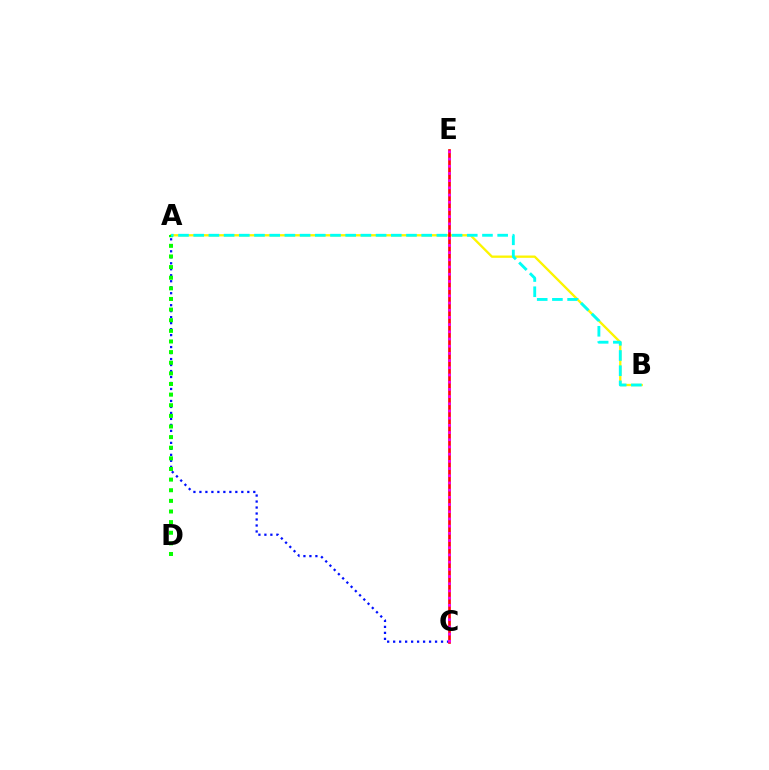{('A', 'B'): [{'color': '#fcf500', 'line_style': 'solid', 'thickness': 1.67}, {'color': '#00fff6', 'line_style': 'dashed', 'thickness': 2.06}], ('A', 'C'): [{'color': '#0010ff', 'line_style': 'dotted', 'thickness': 1.63}], ('C', 'E'): [{'color': '#ff0000', 'line_style': 'solid', 'thickness': 1.92}, {'color': '#ee00ff', 'line_style': 'dotted', 'thickness': 1.96}], ('A', 'D'): [{'color': '#08ff00', 'line_style': 'dotted', 'thickness': 2.89}]}